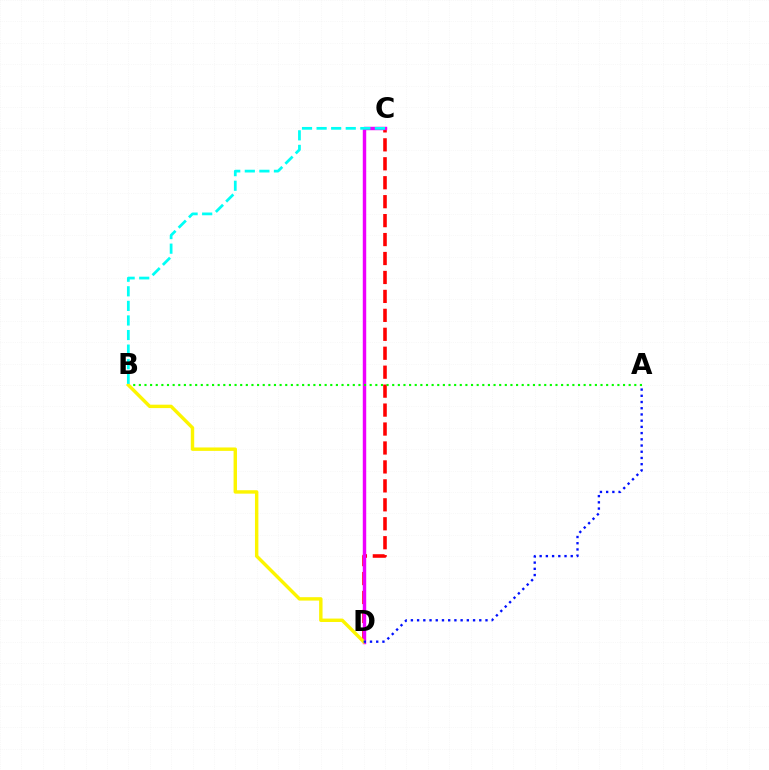{('C', 'D'): [{'color': '#ff0000', 'line_style': 'dashed', 'thickness': 2.57}, {'color': '#ee00ff', 'line_style': 'solid', 'thickness': 2.48}], ('A', 'B'): [{'color': '#08ff00', 'line_style': 'dotted', 'thickness': 1.53}], ('B', 'D'): [{'color': '#fcf500', 'line_style': 'solid', 'thickness': 2.46}], ('B', 'C'): [{'color': '#00fff6', 'line_style': 'dashed', 'thickness': 1.98}], ('A', 'D'): [{'color': '#0010ff', 'line_style': 'dotted', 'thickness': 1.69}]}